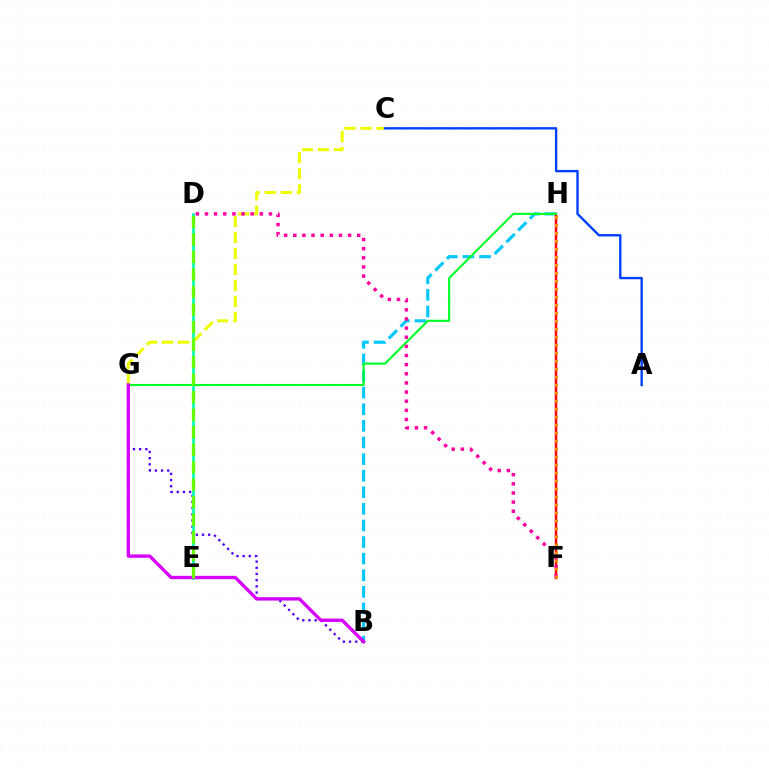{('B', 'H'): [{'color': '#00c7ff', 'line_style': 'dashed', 'thickness': 2.25}], ('B', 'G'): [{'color': '#4f00ff', 'line_style': 'dotted', 'thickness': 1.68}, {'color': '#d600ff', 'line_style': 'solid', 'thickness': 2.41}], ('F', 'H'): [{'color': '#ff0000', 'line_style': 'solid', 'thickness': 1.77}, {'color': '#ff8800', 'line_style': 'dotted', 'thickness': 2.17}], ('G', 'H'): [{'color': '#00ff27', 'line_style': 'solid', 'thickness': 1.52}], ('D', 'E'): [{'color': '#00ffaf', 'line_style': 'solid', 'thickness': 1.91}, {'color': '#66ff00', 'line_style': 'dashed', 'thickness': 2.38}], ('C', 'G'): [{'color': '#eeff00', 'line_style': 'dashed', 'thickness': 2.17}], ('D', 'F'): [{'color': '#ff00a0', 'line_style': 'dotted', 'thickness': 2.48}], ('A', 'C'): [{'color': '#003fff', 'line_style': 'solid', 'thickness': 1.71}]}